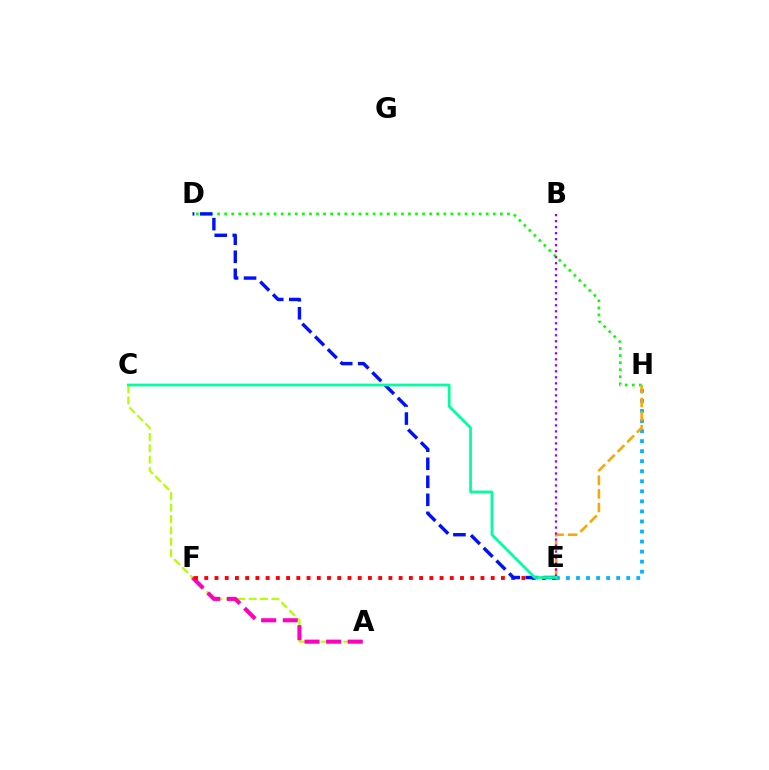{('D', 'H'): [{'color': '#08ff00', 'line_style': 'dotted', 'thickness': 1.92}], ('A', 'C'): [{'color': '#b3ff00', 'line_style': 'dashed', 'thickness': 1.54}], ('A', 'F'): [{'color': '#ff00bd', 'line_style': 'dashed', 'thickness': 2.93}], ('E', 'F'): [{'color': '#ff0000', 'line_style': 'dotted', 'thickness': 2.78}], ('D', 'E'): [{'color': '#0010ff', 'line_style': 'dashed', 'thickness': 2.45}], ('E', 'H'): [{'color': '#00b5ff', 'line_style': 'dotted', 'thickness': 2.73}, {'color': '#ffa500', 'line_style': 'dashed', 'thickness': 1.85}], ('B', 'E'): [{'color': '#9b00ff', 'line_style': 'dotted', 'thickness': 1.63}], ('C', 'E'): [{'color': '#00ff9d', 'line_style': 'solid', 'thickness': 1.97}]}